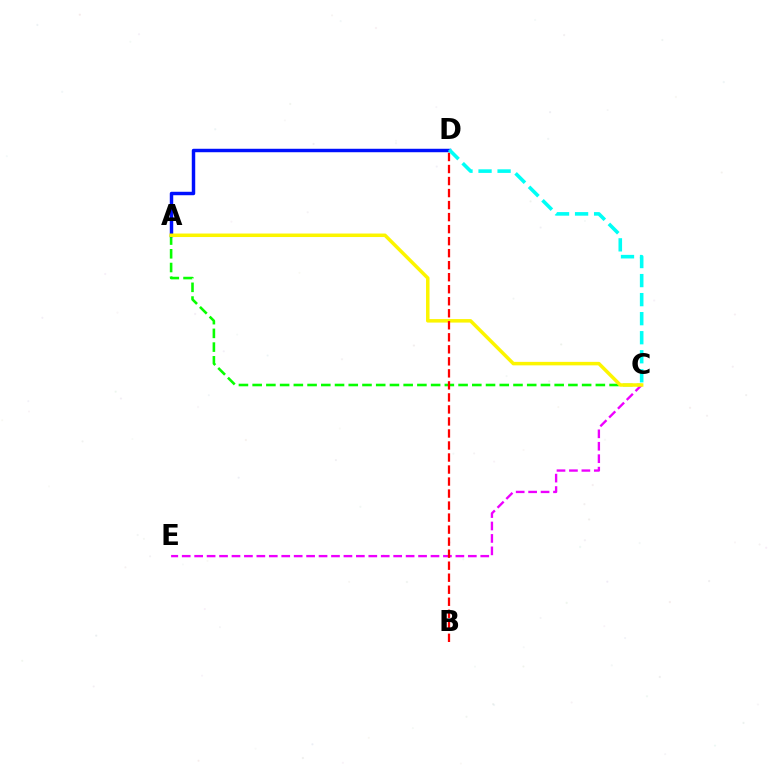{('A', 'C'): [{'color': '#08ff00', 'line_style': 'dashed', 'thickness': 1.86}, {'color': '#fcf500', 'line_style': 'solid', 'thickness': 2.52}], ('C', 'E'): [{'color': '#ee00ff', 'line_style': 'dashed', 'thickness': 1.69}], ('A', 'D'): [{'color': '#0010ff', 'line_style': 'solid', 'thickness': 2.49}], ('B', 'D'): [{'color': '#ff0000', 'line_style': 'dashed', 'thickness': 1.63}], ('C', 'D'): [{'color': '#00fff6', 'line_style': 'dashed', 'thickness': 2.59}]}